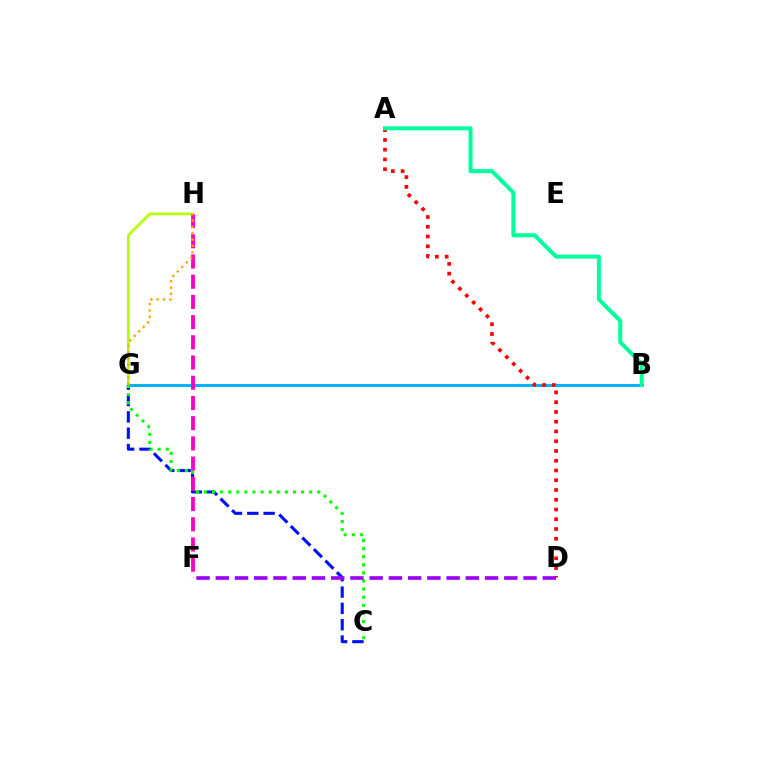{('G', 'H'): [{'color': '#b3ff00', 'line_style': 'solid', 'thickness': 1.97}, {'color': '#ffa500', 'line_style': 'dotted', 'thickness': 1.72}], ('C', 'G'): [{'color': '#0010ff', 'line_style': 'dashed', 'thickness': 2.22}, {'color': '#08ff00', 'line_style': 'dotted', 'thickness': 2.2}], ('B', 'G'): [{'color': '#00b5ff', 'line_style': 'solid', 'thickness': 2.14}], ('A', 'D'): [{'color': '#ff0000', 'line_style': 'dotted', 'thickness': 2.65}], ('F', 'H'): [{'color': '#ff00bd', 'line_style': 'dashed', 'thickness': 2.75}], ('A', 'B'): [{'color': '#00ff9d', 'line_style': 'solid', 'thickness': 2.87}], ('D', 'F'): [{'color': '#9b00ff', 'line_style': 'dashed', 'thickness': 2.61}]}